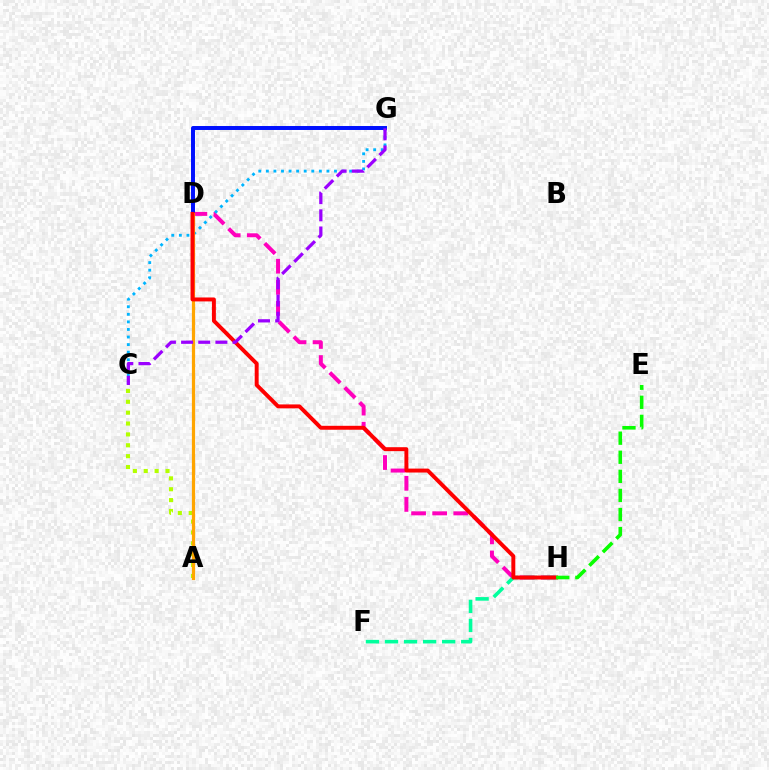{('D', 'H'): [{'color': '#ff00bd', 'line_style': 'dashed', 'thickness': 2.87}, {'color': '#ff0000', 'line_style': 'solid', 'thickness': 2.84}], ('A', 'C'): [{'color': '#b3ff00', 'line_style': 'dotted', 'thickness': 2.95}], ('C', 'G'): [{'color': '#00b5ff', 'line_style': 'dotted', 'thickness': 2.06}, {'color': '#9b00ff', 'line_style': 'dashed', 'thickness': 2.33}], ('F', 'H'): [{'color': '#00ff9d', 'line_style': 'dashed', 'thickness': 2.59}], ('D', 'G'): [{'color': '#0010ff', 'line_style': 'solid', 'thickness': 2.86}], ('A', 'D'): [{'color': '#ffa500', 'line_style': 'solid', 'thickness': 2.32}], ('E', 'H'): [{'color': '#08ff00', 'line_style': 'dashed', 'thickness': 2.59}]}